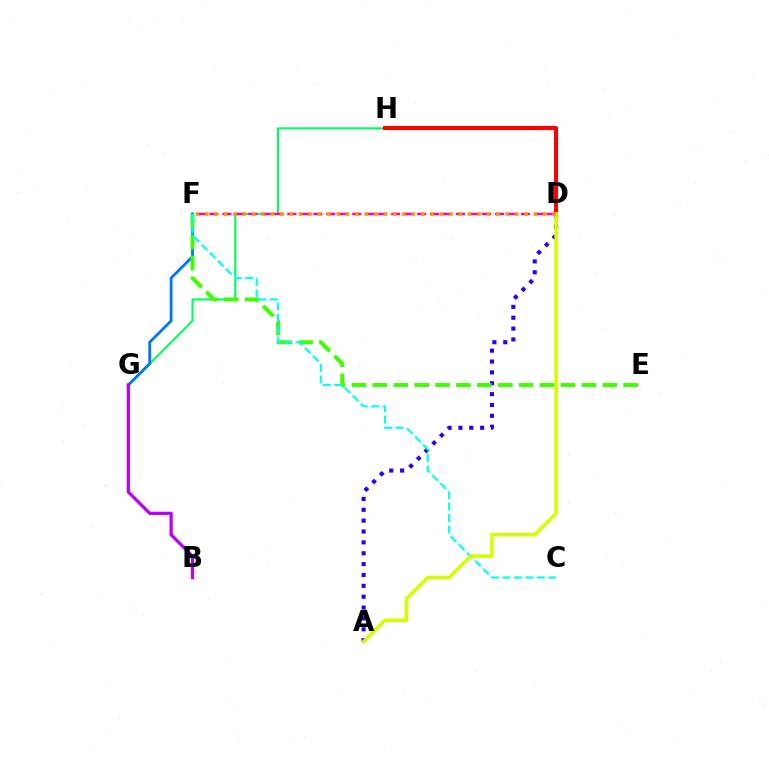{('G', 'H'): [{'color': '#00ff5c', 'line_style': 'solid', 'thickness': 1.53}], ('A', 'D'): [{'color': '#2500ff', 'line_style': 'dotted', 'thickness': 2.95}, {'color': '#d1ff00', 'line_style': 'solid', 'thickness': 2.59}], ('F', 'G'): [{'color': '#0074ff', 'line_style': 'solid', 'thickness': 2.02}], ('E', 'F'): [{'color': '#3dff00', 'line_style': 'dashed', 'thickness': 2.84}], ('C', 'F'): [{'color': '#00fff6', 'line_style': 'dashed', 'thickness': 1.56}], ('D', 'H'): [{'color': '#ff0000', 'line_style': 'solid', 'thickness': 2.93}], ('B', 'G'): [{'color': '#b900ff', 'line_style': 'solid', 'thickness': 2.32}], ('D', 'F'): [{'color': '#ff00ac', 'line_style': 'dashed', 'thickness': 1.76}, {'color': '#ff9400', 'line_style': 'dotted', 'thickness': 2.55}]}